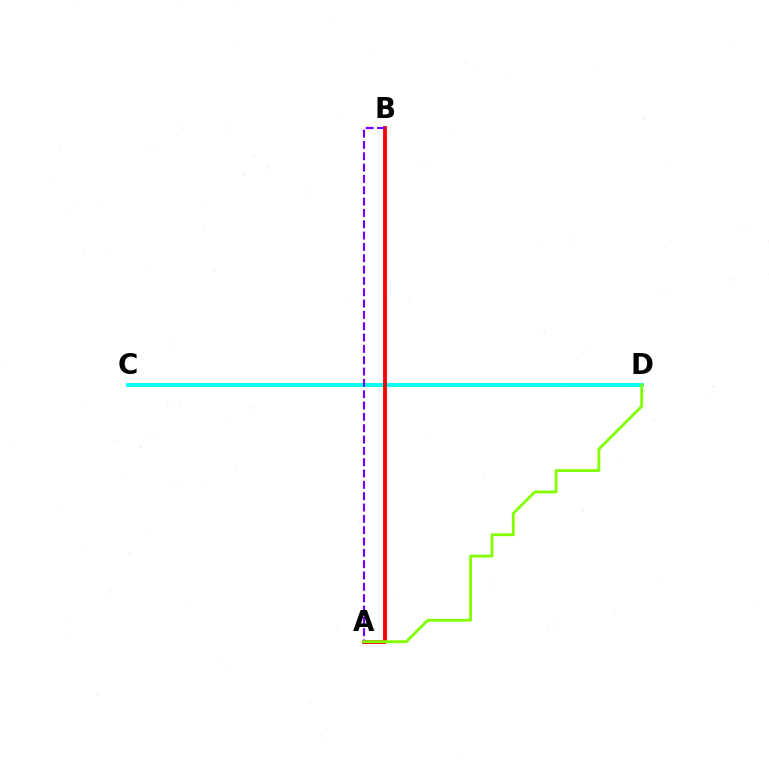{('C', 'D'): [{'color': '#00fff6', 'line_style': 'solid', 'thickness': 2.8}], ('A', 'B'): [{'color': '#ff0000', 'line_style': 'solid', 'thickness': 2.76}, {'color': '#7200ff', 'line_style': 'dashed', 'thickness': 1.54}], ('A', 'D'): [{'color': '#84ff00', 'line_style': 'solid', 'thickness': 2.03}]}